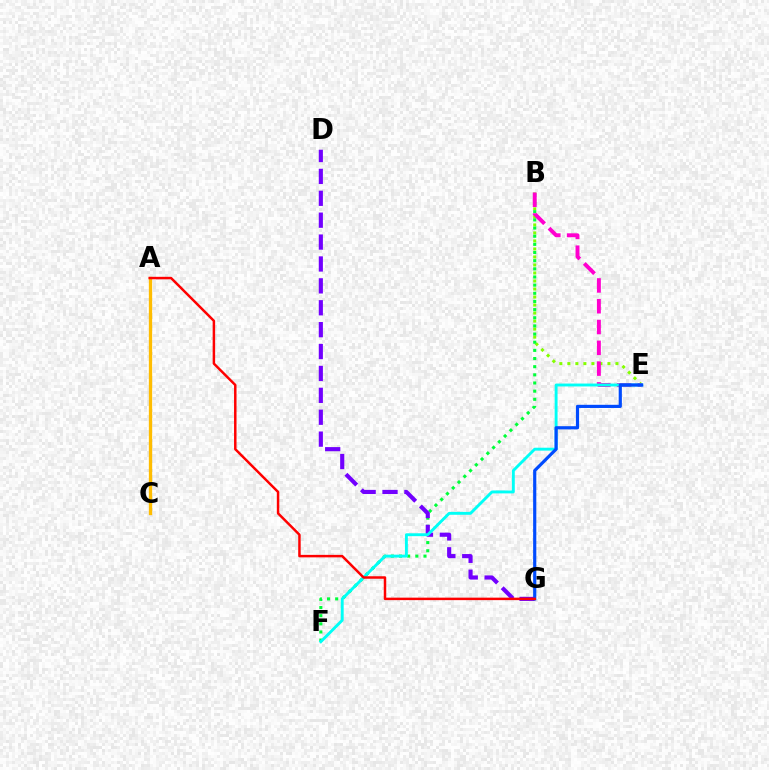{('B', 'E'): [{'color': '#84ff00', 'line_style': 'dotted', 'thickness': 2.18}, {'color': '#ff00cf', 'line_style': 'dashed', 'thickness': 2.83}], ('B', 'F'): [{'color': '#00ff39', 'line_style': 'dotted', 'thickness': 2.22}], ('D', 'G'): [{'color': '#7200ff', 'line_style': 'dashed', 'thickness': 2.97}], ('A', 'C'): [{'color': '#ffbd00', 'line_style': 'solid', 'thickness': 2.39}], ('E', 'F'): [{'color': '#00fff6', 'line_style': 'solid', 'thickness': 2.08}], ('E', 'G'): [{'color': '#004bff', 'line_style': 'solid', 'thickness': 2.29}], ('A', 'G'): [{'color': '#ff0000', 'line_style': 'solid', 'thickness': 1.79}]}